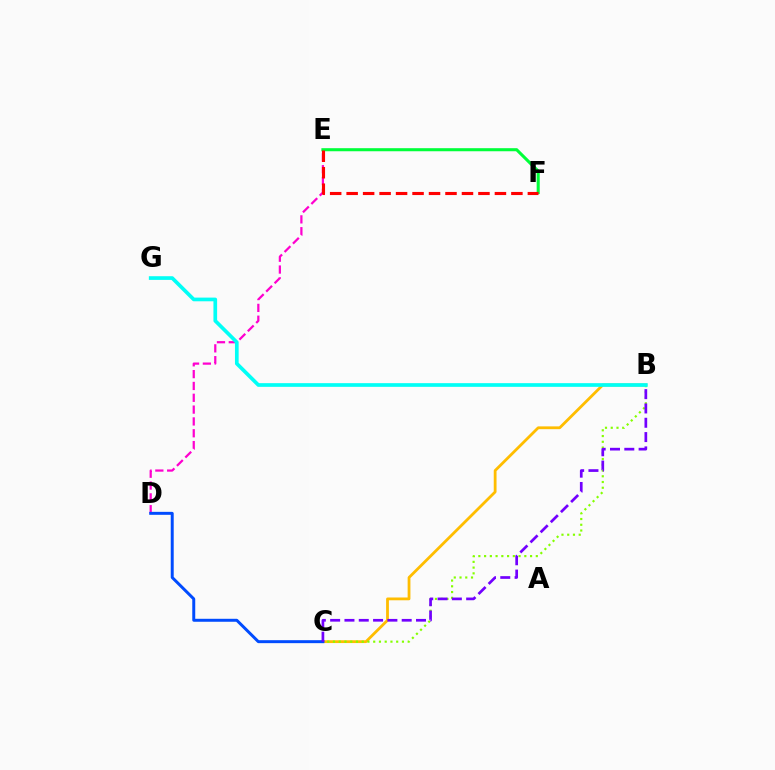{('B', 'C'): [{'color': '#ffbd00', 'line_style': 'solid', 'thickness': 2.01}, {'color': '#84ff00', 'line_style': 'dotted', 'thickness': 1.56}, {'color': '#7200ff', 'line_style': 'dashed', 'thickness': 1.94}], ('D', 'E'): [{'color': '#ff00cf', 'line_style': 'dashed', 'thickness': 1.61}], ('E', 'F'): [{'color': '#00ff39', 'line_style': 'solid', 'thickness': 2.21}, {'color': '#ff0000', 'line_style': 'dashed', 'thickness': 2.24}], ('B', 'G'): [{'color': '#00fff6', 'line_style': 'solid', 'thickness': 2.65}], ('C', 'D'): [{'color': '#004bff', 'line_style': 'solid', 'thickness': 2.14}]}